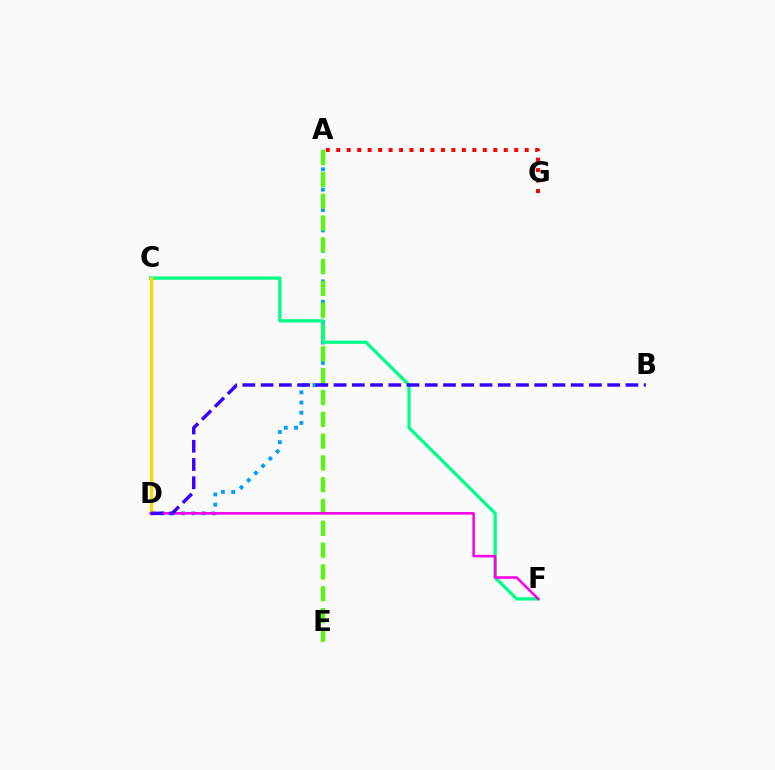{('A', 'D'): [{'color': '#009eff', 'line_style': 'dotted', 'thickness': 2.77}], ('A', 'E'): [{'color': '#4fff00', 'line_style': 'dashed', 'thickness': 2.96}], ('C', 'F'): [{'color': '#00ff86', 'line_style': 'solid', 'thickness': 2.36}], ('C', 'D'): [{'color': '#ffd500', 'line_style': 'solid', 'thickness': 2.32}], ('A', 'G'): [{'color': '#ff0000', 'line_style': 'dotted', 'thickness': 2.84}], ('D', 'F'): [{'color': '#ff00ed', 'line_style': 'solid', 'thickness': 1.86}], ('B', 'D'): [{'color': '#3700ff', 'line_style': 'dashed', 'thickness': 2.48}]}